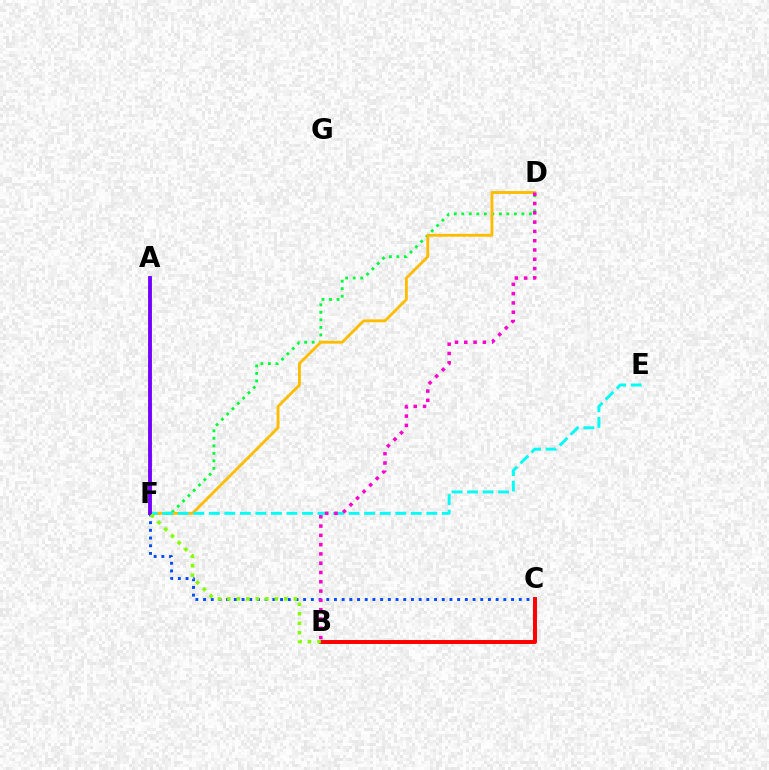{('D', 'F'): [{'color': '#00ff39', 'line_style': 'dotted', 'thickness': 2.04}, {'color': '#ffbd00', 'line_style': 'solid', 'thickness': 2.07}], ('C', 'F'): [{'color': '#004bff', 'line_style': 'dotted', 'thickness': 2.09}], ('B', 'C'): [{'color': '#ff0000', 'line_style': 'solid', 'thickness': 2.84}], ('E', 'F'): [{'color': '#00fff6', 'line_style': 'dashed', 'thickness': 2.11}], ('B', 'D'): [{'color': '#ff00cf', 'line_style': 'dotted', 'thickness': 2.52}], ('A', 'F'): [{'color': '#7200ff', 'line_style': 'solid', 'thickness': 2.78}], ('B', 'F'): [{'color': '#84ff00', 'line_style': 'dotted', 'thickness': 2.58}]}